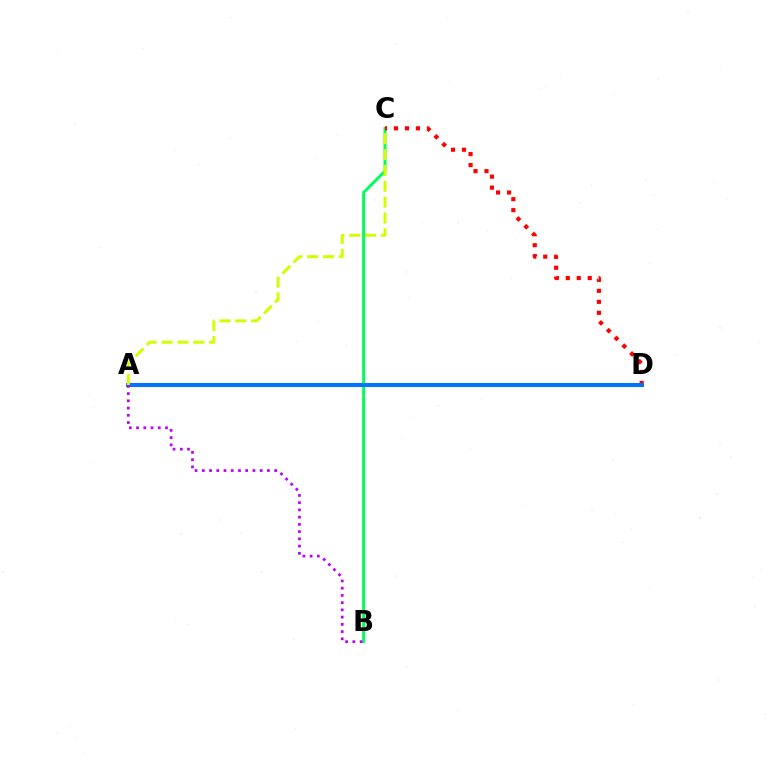{('B', 'C'): [{'color': '#00ff5c', 'line_style': 'solid', 'thickness': 2.13}], ('C', 'D'): [{'color': '#ff0000', 'line_style': 'dotted', 'thickness': 2.98}], ('A', 'D'): [{'color': '#0074ff', 'line_style': 'solid', 'thickness': 2.89}], ('A', 'B'): [{'color': '#b900ff', 'line_style': 'dotted', 'thickness': 1.97}], ('A', 'C'): [{'color': '#d1ff00', 'line_style': 'dashed', 'thickness': 2.15}]}